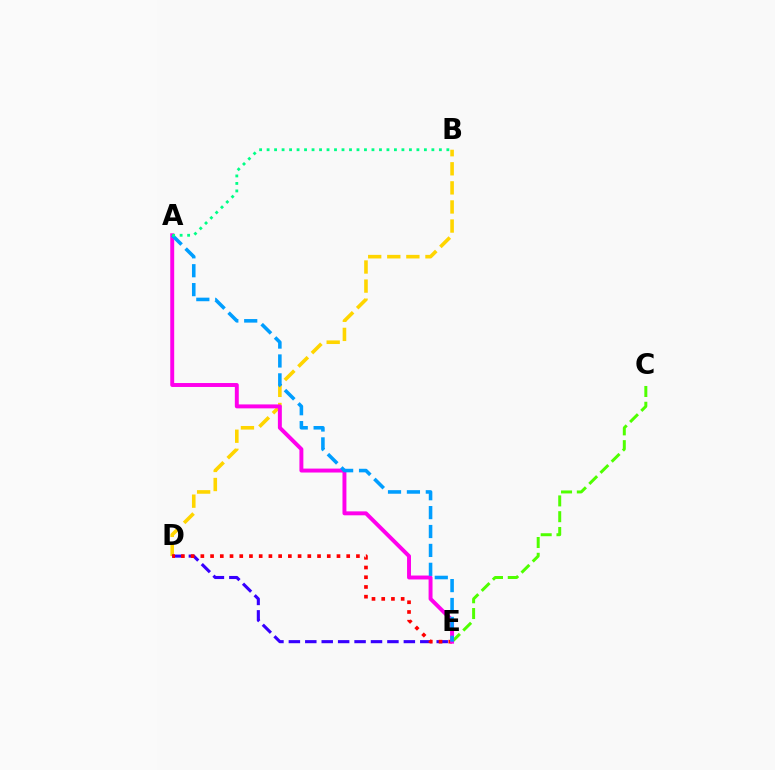{('C', 'E'): [{'color': '#4fff00', 'line_style': 'dashed', 'thickness': 2.14}], ('B', 'D'): [{'color': '#ffd500', 'line_style': 'dashed', 'thickness': 2.59}], ('D', 'E'): [{'color': '#3700ff', 'line_style': 'dashed', 'thickness': 2.23}, {'color': '#ff0000', 'line_style': 'dotted', 'thickness': 2.64}], ('A', 'E'): [{'color': '#ff00ed', 'line_style': 'solid', 'thickness': 2.84}, {'color': '#009eff', 'line_style': 'dashed', 'thickness': 2.57}], ('A', 'B'): [{'color': '#00ff86', 'line_style': 'dotted', 'thickness': 2.04}]}